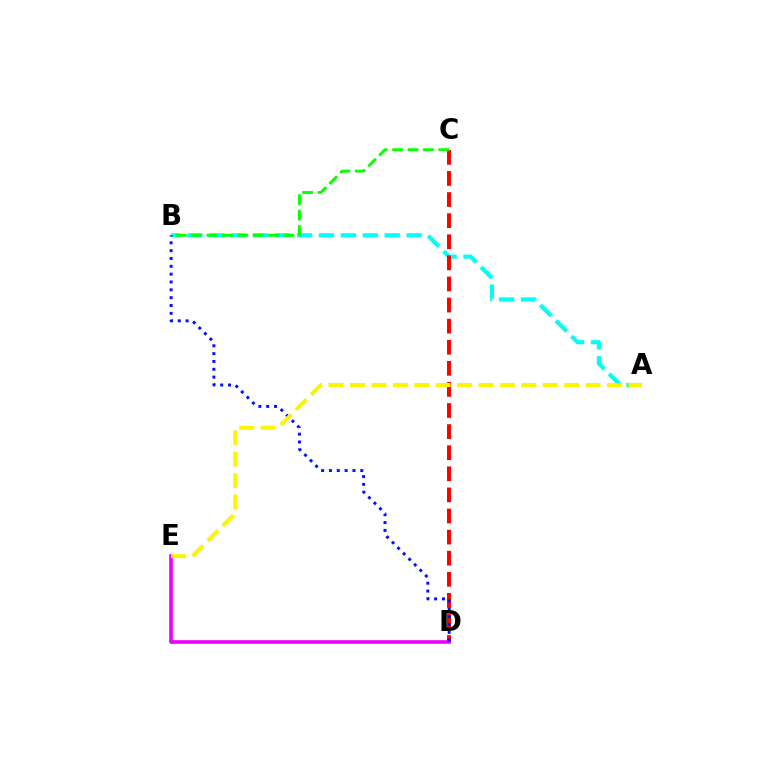{('A', 'B'): [{'color': '#00fff6', 'line_style': 'dashed', 'thickness': 2.98}], ('C', 'D'): [{'color': '#ff0000', 'line_style': 'dashed', 'thickness': 2.87}], ('D', 'E'): [{'color': '#ee00ff', 'line_style': 'solid', 'thickness': 2.62}], ('B', 'D'): [{'color': '#0010ff', 'line_style': 'dotted', 'thickness': 2.13}], ('B', 'C'): [{'color': '#08ff00', 'line_style': 'dashed', 'thickness': 2.09}], ('A', 'E'): [{'color': '#fcf500', 'line_style': 'dashed', 'thickness': 2.91}]}